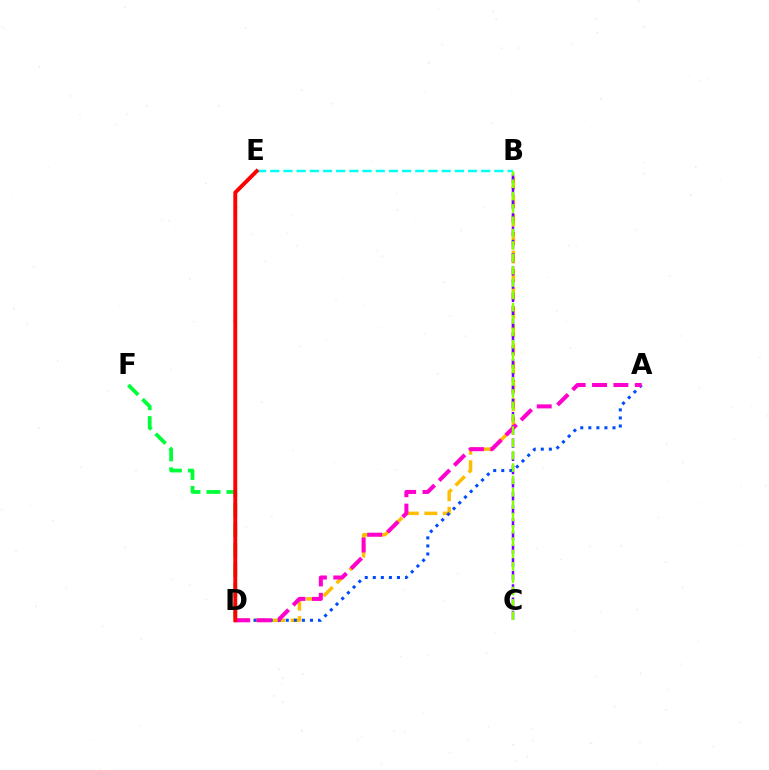{('B', 'D'): [{'color': '#ffbd00', 'line_style': 'dashed', 'thickness': 2.51}], ('B', 'C'): [{'color': '#7200ff', 'line_style': 'dashed', 'thickness': 1.8}, {'color': '#84ff00', 'line_style': 'dashed', 'thickness': 1.68}], ('A', 'D'): [{'color': '#004bff', 'line_style': 'dotted', 'thickness': 2.19}, {'color': '#ff00cf', 'line_style': 'dashed', 'thickness': 2.9}], ('B', 'E'): [{'color': '#00fff6', 'line_style': 'dashed', 'thickness': 1.79}], ('D', 'F'): [{'color': '#00ff39', 'line_style': 'dashed', 'thickness': 2.72}], ('D', 'E'): [{'color': '#ff0000', 'line_style': 'solid', 'thickness': 2.81}]}